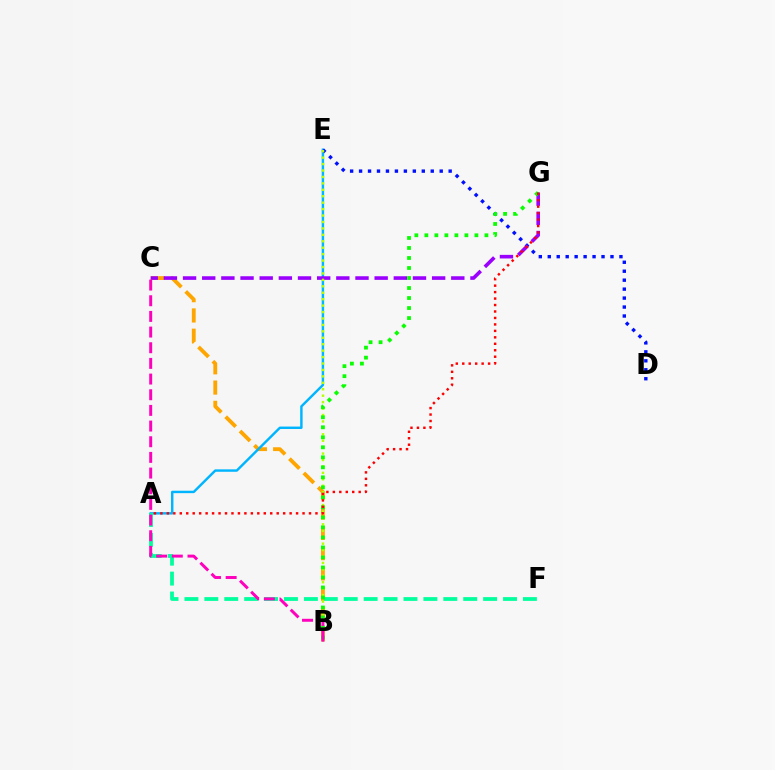{('B', 'C'): [{'color': '#ffa500', 'line_style': 'dashed', 'thickness': 2.75}, {'color': '#ff00bd', 'line_style': 'dashed', 'thickness': 2.13}], ('A', 'E'): [{'color': '#00b5ff', 'line_style': 'solid', 'thickness': 1.75}], ('A', 'F'): [{'color': '#00ff9d', 'line_style': 'dashed', 'thickness': 2.71}], ('D', 'E'): [{'color': '#0010ff', 'line_style': 'dotted', 'thickness': 2.43}], ('C', 'G'): [{'color': '#9b00ff', 'line_style': 'dashed', 'thickness': 2.6}], ('B', 'E'): [{'color': '#b3ff00', 'line_style': 'dotted', 'thickness': 1.75}], ('B', 'G'): [{'color': '#08ff00', 'line_style': 'dotted', 'thickness': 2.72}], ('A', 'G'): [{'color': '#ff0000', 'line_style': 'dotted', 'thickness': 1.76}]}